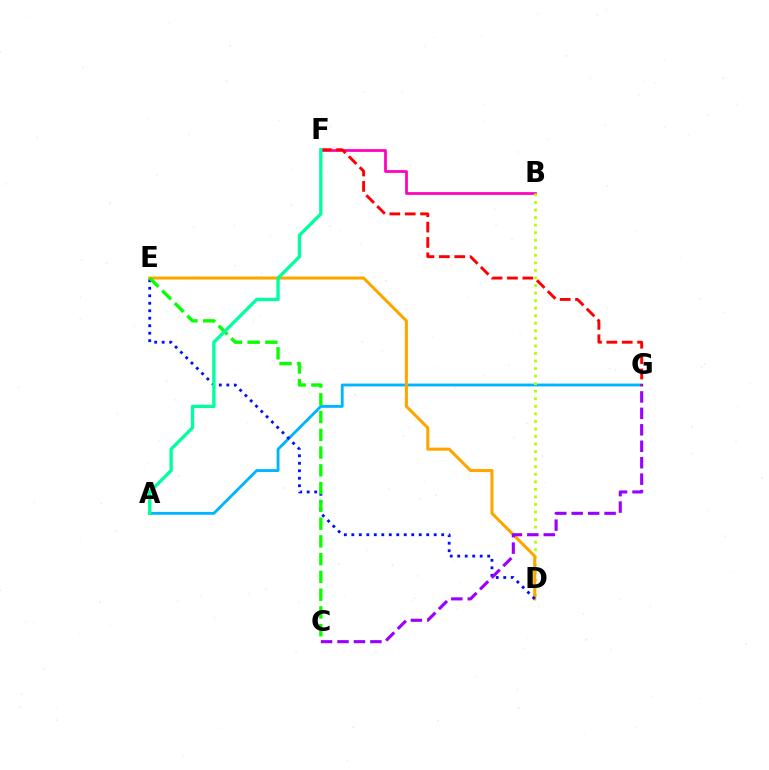{('A', 'G'): [{'color': '#00b5ff', 'line_style': 'solid', 'thickness': 2.05}], ('B', 'F'): [{'color': '#ff00bd', 'line_style': 'solid', 'thickness': 1.97}], ('B', 'D'): [{'color': '#b3ff00', 'line_style': 'dotted', 'thickness': 2.05}], ('F', 'G'): [{'color': '#ff0000', 'line_style': 'dashed', 'thickness': 2.09}], ('D', 'E'): [{'color': '#ffa500', 'line_style': 'solid', 'thickness': 2.2}, {'color': '#0010ff', 'line_style': 'dotted', 'thickness': 2.03}], ('C', 'E'): [{'color': '#08ff00', 'line_style': 'dashed', 'thickness': 2.41}], ('A', 'F'): [{'color': '#00ff9d', 'line_style': 'solid', 'thickness': 2.39}], ('C', 'G'): [{'color': '#9b00ff', 'line_style': 'dashed', 'thickness': 2.23}]}